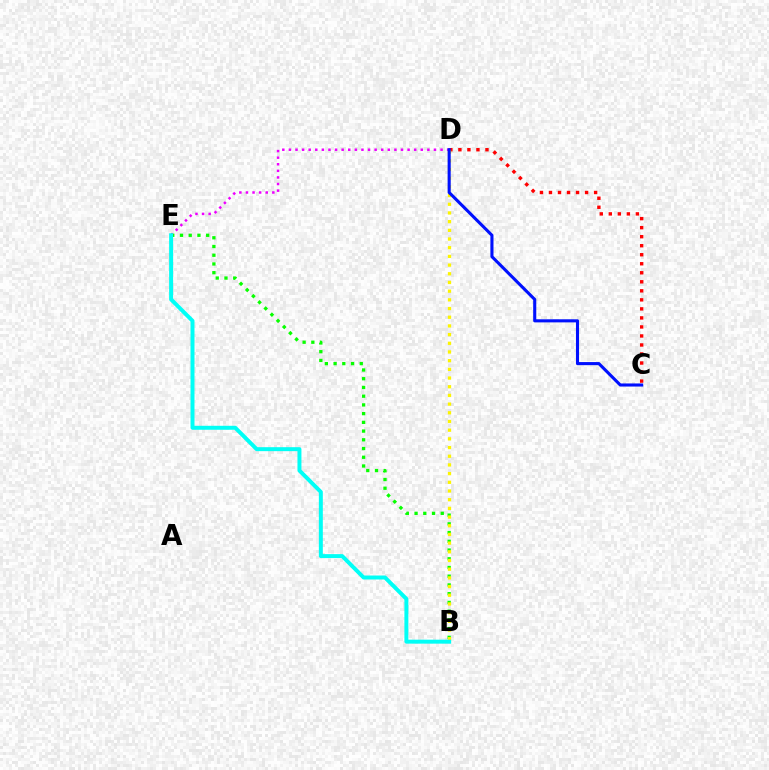{('D', 'E'): [{'color': '#ee00ff', 'line_style': 'dotted', 'thickness': 1.79}], ('B', 'E'): [{'color': '#08ff00', 'line_style': 'dotted', 'thickness': 2.37}, {'color': '#00fff6', 'line_style': 'solid', 'thickness': 2.86}], ('C', 'D'): [{'color': '#ff0000', 'line_style': 'dotted', 'thickness': 2.45}, {'color': '#0010ff', 'line_style': 'solid', 'thickness': 2.23}], ('B', 'D'): [{'color': '#fcf500', 'line_style': 'dotted', 'thickness': 2.36}]}